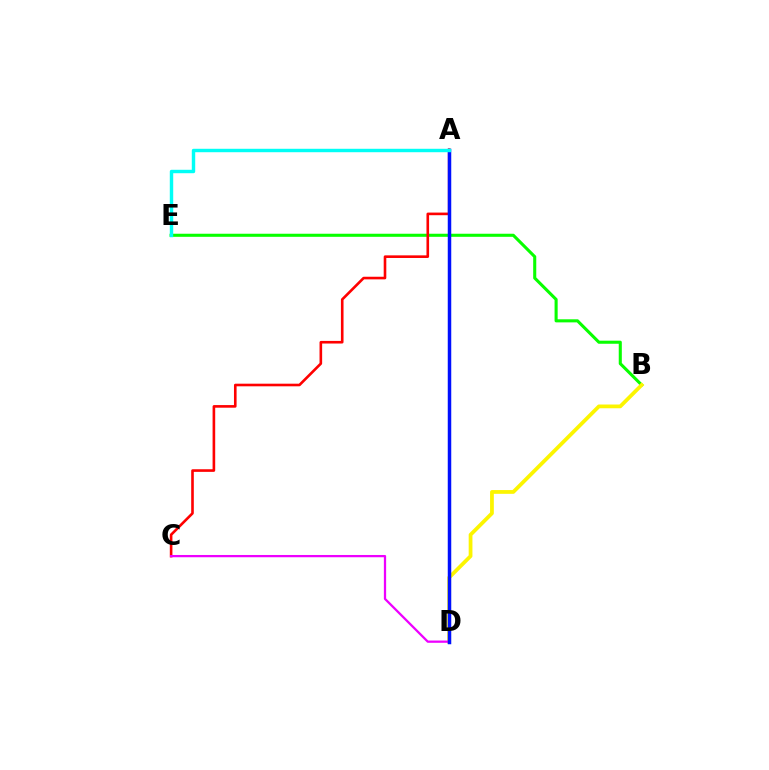{('B', 'E'): [{'color': '#08ff00', 'line_style': 'solid', 'thickness': 2.22}], ('A', 'C'): [{'color': '#ff0000', 'line_style': 'solid', 'thickness': 1.89}], ('B', 'D'): [{'color': '#fcf500', 'line_style': 'solid', 'thickness': 2.71}], ('C', 'D'): [{'color': '#ee00ff', 'line_style': 'solid', 'thickness': 1.63}], ('A', 'D'): [{'color': '#0010ff', 'line_style': 'solid', 'thickness': 2.51}], ('A', 'E'): [{'color': '#00fff6', 'line_style': 'solid', 'thickness': 2.47}]}